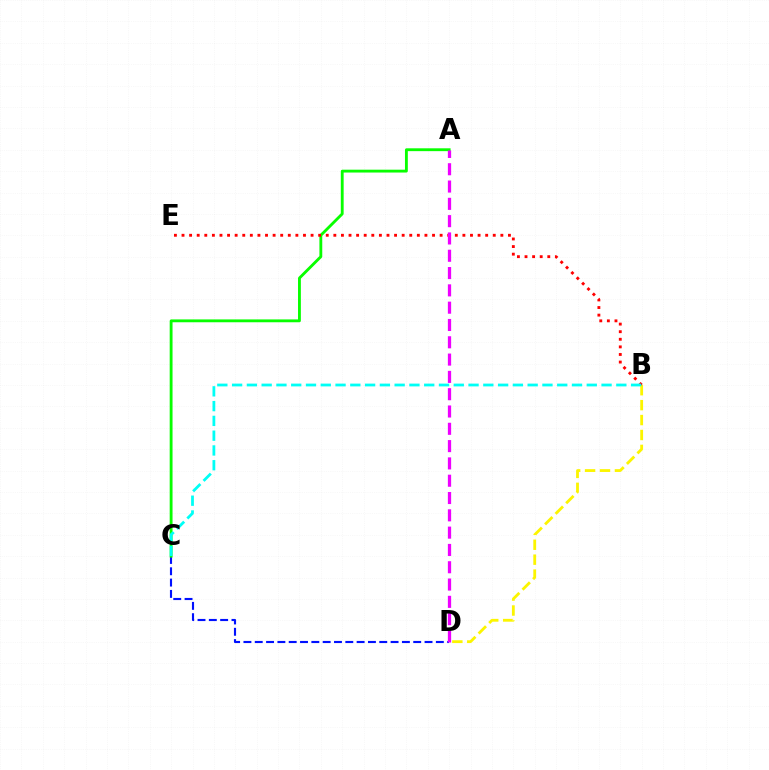{('C', 'D'): [{'color': '#0010ff', 'line_style': 'dashed', 'thickness': 1.54}], ('B', 'D'): [{'color': '#fcf500', 'line_style': 'dashed', 'thickness': 2.03}], ('A', 'C'): [{'color': '#08ff00', 'line_style': 'solid', 'thickness': 2.05}], ('B', 'E'): [{'color': '#ff0000', 'line_style': 'dotted', 'thickness': 2.06}], ('A', 'D'): [{'color': '#ee00ff', 'line_style': 'dashed', 'thickness': 2.35}], ('B', 'C'): [{'color': '#00fff6', 'line_style': 'dashed', 'thickness': 2.01}]}